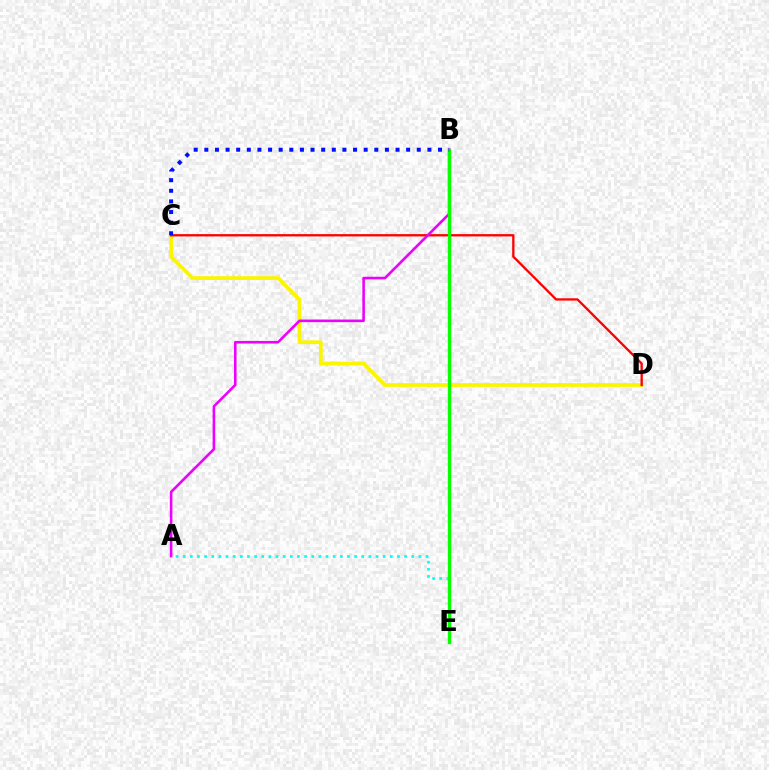{('A', 'E'): [{'color': '#00fff6', 'line_style': 'dotted', 'thickness': 1.94}], ('C', 'D'): [{'color': '#fcf500', 'line_style': 'solid', 'thickness': 2.69}, {'color': '#ff0000', 'line_style': 'solid', 'thickness': 1.66}], ('A', 'B'): [{'color': '#ee00ff', 'line_style': 'solid', 'thickness': 1.87}], ('B', 'E'): [{'color': '#08ff00', 'line_style': 'solid', 'thickness': 2.43}], ('B', 'C'): [{'color': '#0010ff', 'line_style': 'dotted', 'thickness': 2.89}]}